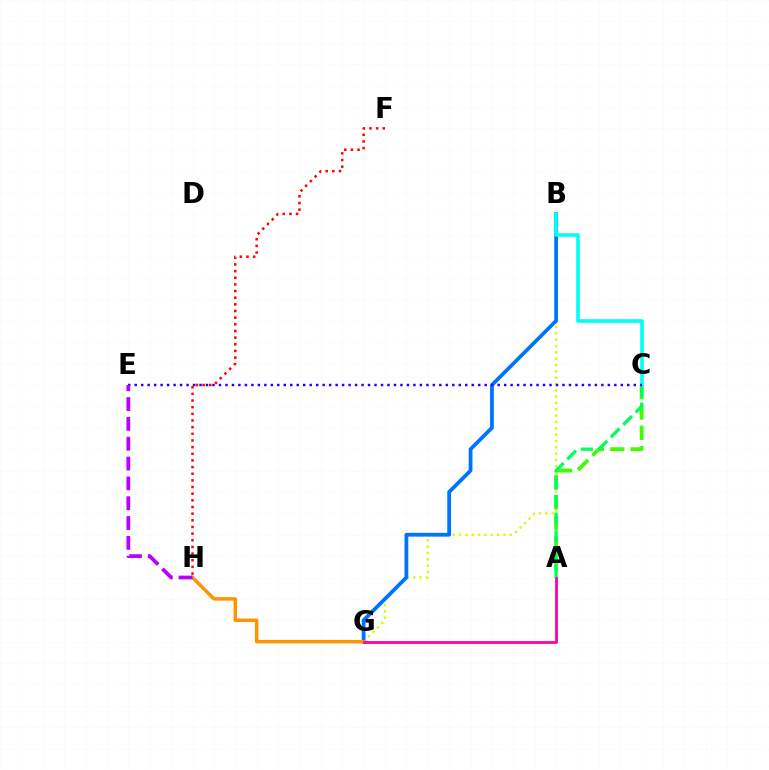{('B', 'G'): [{'color': '#d1ff00', 'line_style': 'dotted', 'thickness': 1.72}, {'color': '#0074ff', 'line_style': 'solid', 'thickness': 2.73}], ('A', 'C'): [{'color': '#3dff00', 'line_style': 'dashed', 'thickness': 2.77}, {'color': '#00ff5c', 'line_style': 'dashed', 'thickness': 2.38}], ('G', 'H'): [{'color': '#ff9400', 'line_style': 'solid', 'thickness': 2.5}], ('F', 'H'): [{'color': '#ff0000', 'line_style': 'dotted', 'thickness': 1.81}], ('B', 'C'): [{'color': '#00fff6', 'line_style': 'solid', 'thickness': 2.6}], ('A', 'G'): [{'color': '#ff00ac', 'line_style': 'solid', 'thickness': 2.02}], ('C', 'E'): [{'color': '#2500ff', 'line_style': 'dotted', 'thickness': 1.76}], ('E', 'H'): [{'color': '#b900ff', 'line_style': 'dashed', 'thickness': 2.69}]}